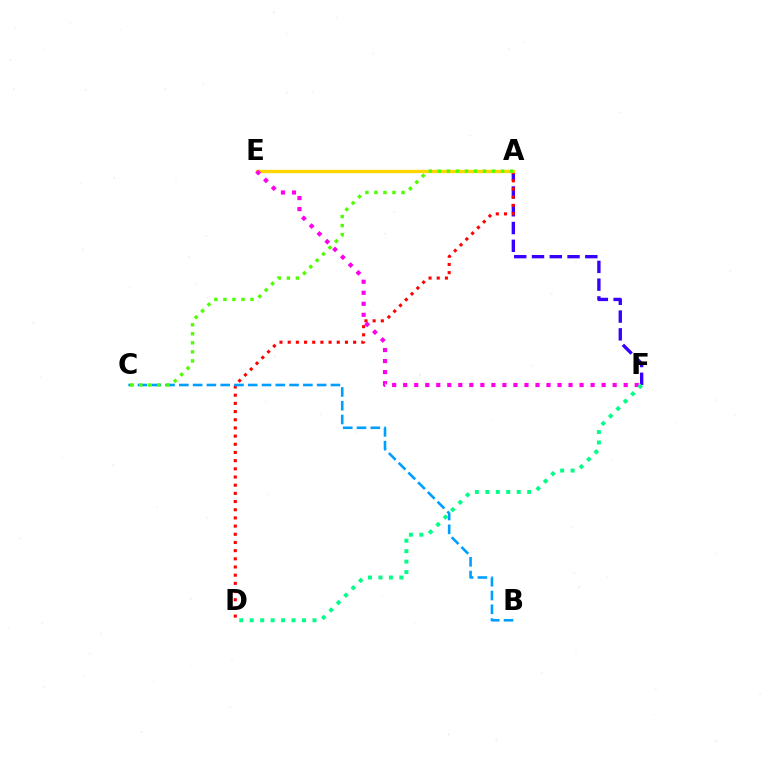{('A', 'F'): [{'color': '#3700ff', 'line_style': 'dashed', 'thickness': 2.41}], ('A', 'D'): [{'color': '#ff0000', 'line_style': 'dotted', 'thickness': 2.22}], ('A', 'E'): [{'color': '#ffd500', 'line_style': 'solid', 'thickness': 2.38}], ('B', 'C'): [{'color': '#009eff', 'line_style': 'dashed', 'thickness': 1.87}], ('E', 'F'): [{'color': '#ff00ed', 'line_style': 'dotted', 'thickness': 3.0}], ('A', 'C'): [{'color': '#4fff00', 'line_style': 'dotted', 'thickness': 2.46}], ('D', 'F'): [{'color': '#00ff86', 'line_style': 'dotted', 'thickness': 2.84}]}